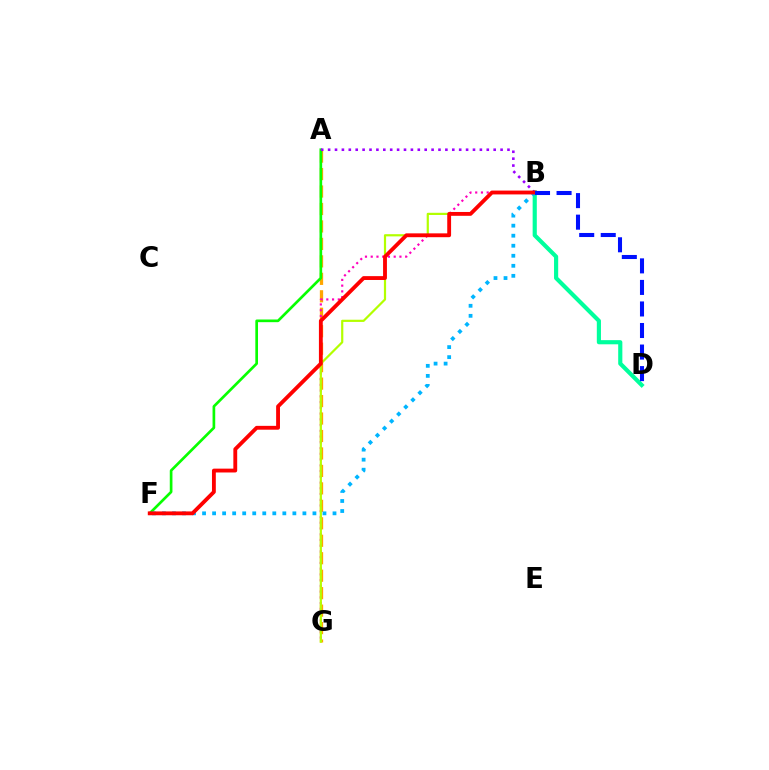{('A', 'G'): [{'color': '#ffa500', 'line_style': 'dashed', 'thickness': 2.37}], ('B', 'G'): [{'color': '#ff00bd', 'line_style': 'dotted', 'thickness': 1.56}, {'color': '#b3ff00', 'line_style': 'solid', 'thickness': 1.59}], ('B', 'D'): [{'color': '#00ff9d', 'line_style': 'solid', 'thickness': 2.99}, {'color': '#0010ff', 'line_style': 'dashed', 'thickness': 2.93}], ('A', 'F'): [{'color': '#08ff00', 'line_style': 'solid', 'thickness': 1.93}], ('A', 'B'): [{'color': '#9b00ff', 'line_style': 'dotted', 'thickness': 1.87}], ('B', 'F'): [{'color': '#00b5ff', 'line_style': 'dotted', 'thickness': 2.73}, {'color': '#ff0000', 'line_style': 'solid', 'thickness': 2.77}]}